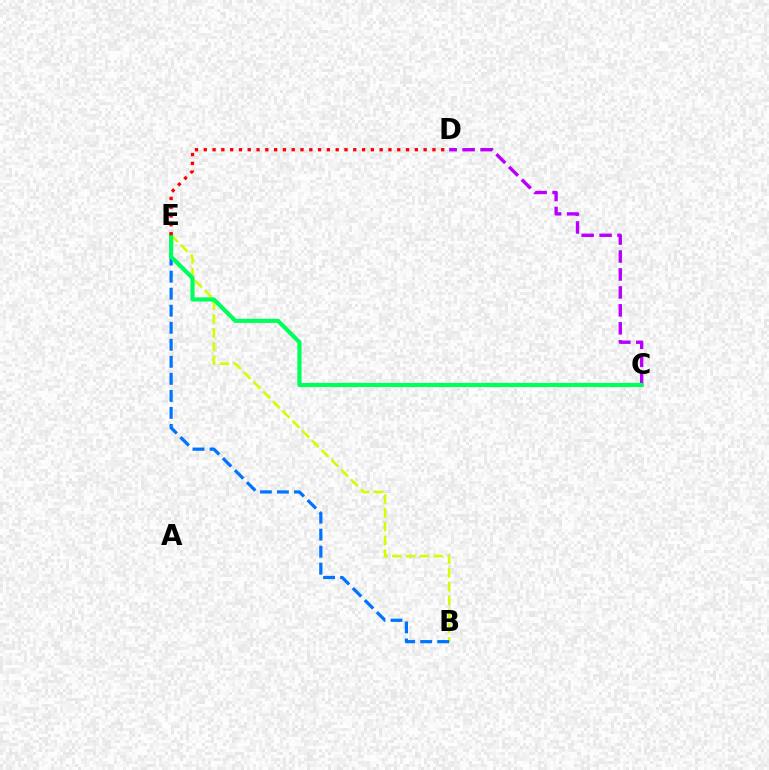{('B', 'E'): [{'color': '#d1ff00', 'line_style': 'dashed', 'thickness': 1.87}, {'color': '#0074ff', 'line_style': 'dashed', 'thickness': 2.31}], ('C', 'D'): [{'color': '#b900ff', 'line_style': 'dashed', 'thickness': 2.44}], ('C', 'E'): [{'color': '#00ff5c', 'line_style': 'solid', 'thickness': 2.99}], ('D', 'E'): [{'color': '#ff0000', 'line_style': 'dotted', 'thickness': 2.39}]}